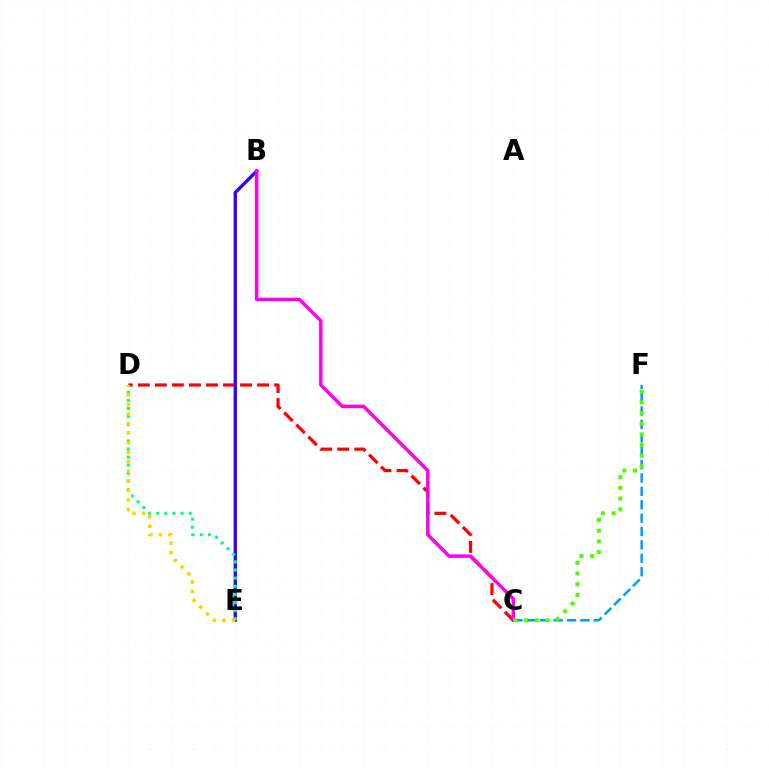{('C', 'D'): [{'color': '#ff0000', 'line_style': 'dashed', 'thickness': 2.31}], ('B', 'E'): [{'color': '#3700ff', 'line_style': 'solid', 'thickness': 2.4}], ('C', 'F'): [{'color': '#009eff', 'line_style': 'dashed', 'thickness': 1.82}, {'color': '#4fff00', 'line_style': 'dotted', 'thickness': 2.91}], ('D', 'E'): [{'color': '#00ff86', 'line_style': 'dotted', 'thickness': 2.21}, {'color': '#ffd500', 'line_style': 'dotted', 'thickness': 2.59}], ('B', 'C'): [{'color': '#ff00ed', 'line_style': 'solid', 'thickness': 2.48}]}